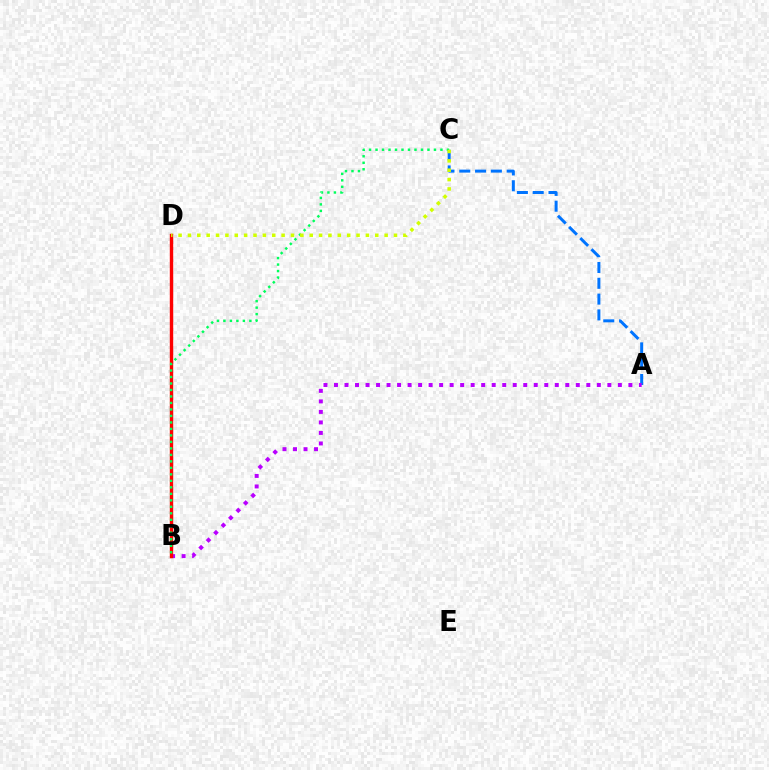{('A', 'C'): [{'color': '#0074ff', 'line_style': 'dashed', 'thickness': 2.15}], ('A', 'B'): [{'color': '#b900ff', 'line_style': 'dotted', 'thickness': 2.86}], ('B', 'D'): [{'color': '#ff0000', 'line_style': 'solid', 'thickness': 2.45}], ('B', 'C'): [{'color': '#00ff5c', 'line_style': 'dotted', 'thickness': 1.76}], ('C', 'D'): [{'color': '#d1ff00', 'line_style': 'dotted', 'thickness': 2.54}]}